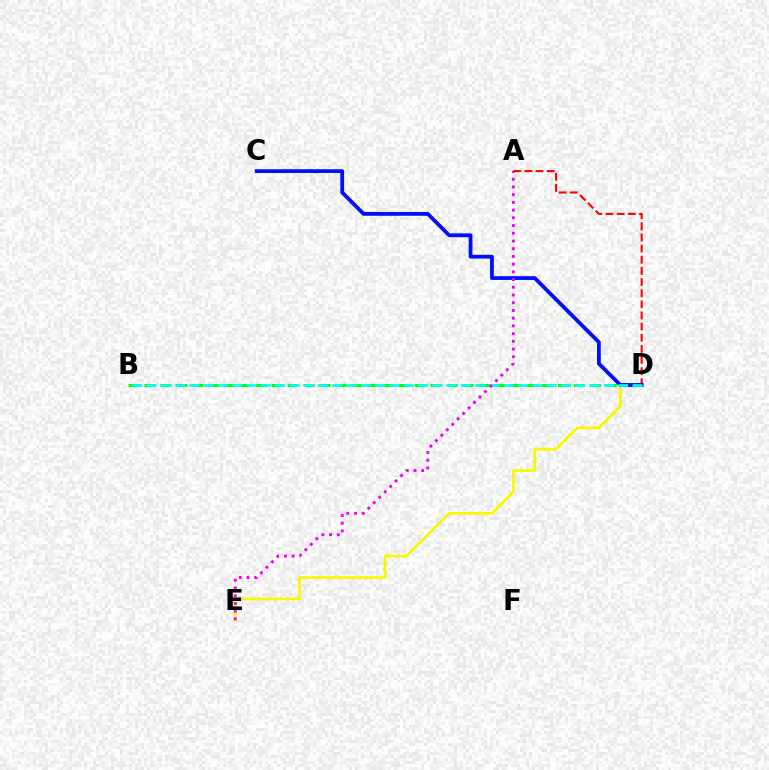{('D', 'E'): [{'color': '#fcf500', 'line_style': 'solid', 'thickness': 1.97}], ('B', 'D'): [{'color': '#08ff00', 'line_style': 'dashed', 'thickness': 2.16}, {'color': '#00fff6', 'line_style': 'dashed', 'thickness': 1.94}], ('A', 'D'): [{'color': '#ff0000', 'line_style': 'dashed', 'thickness': 1.51}], ('C', 'D'): [{'color': '#0010ff', 'line_style': 'solid', 'thickness': 2.74}], ('A', 'E'): [{'color': '#ee00ff', 'line_style': 'dotted', 'thickness': 2.1}]}